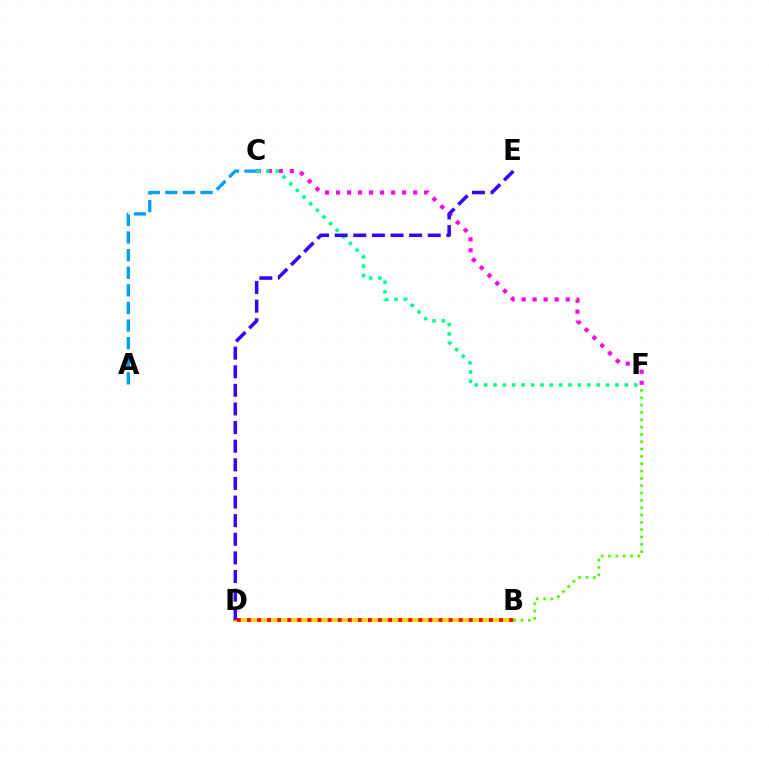{('B', 'D'): [{'color': '#ffd500', 'line_style': 'solid', 'thickness': 2.67}, {'color': '#ff0000', 'line_style': 'dotted', 'thickness': 2.74}], ('B', 'F'): [{'color': '#4fff00', 'line_style': 'dotted', 'thickness': 1.99}], ('C', 'F'): [{'color': '#ff00ed', 'line_style': 'dotted', 'thickness': 2.99}, {'color': '#00ff86', 'line_style': 'dotted', 'thickness': 2.55}], ('A', 'C'): [{'color': '#009eff', 'line_style': 'dashed', 'thickness': 2.39}], ('D', 'E'): [{'color': '#3700ff', 'line_style': 'dashed', 'thickness': 2.53}]}